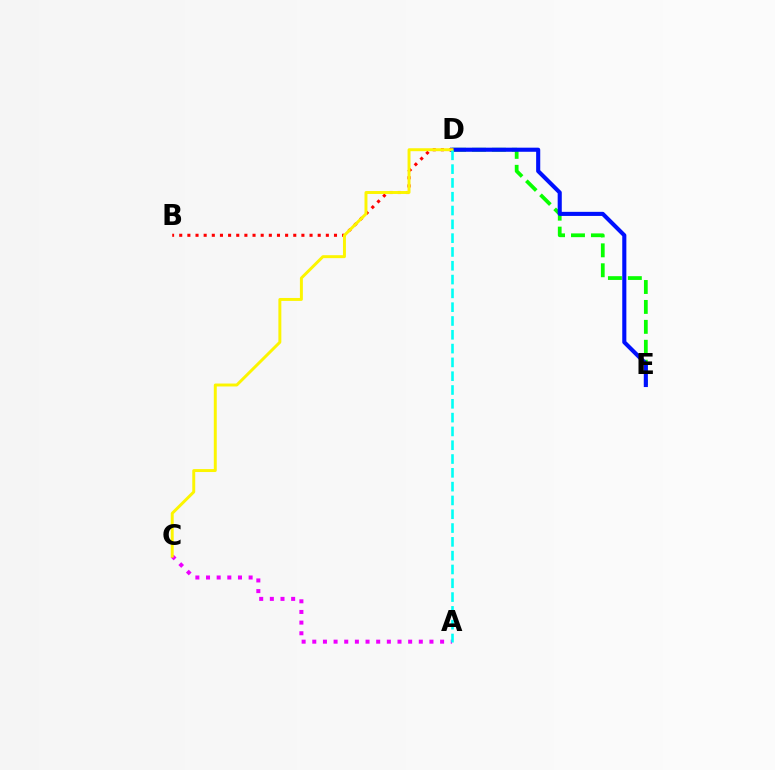{('D', 'E'): [{'color': '#08ff00', 'line_style': 'dashed', 'thickness': 2.71}, {'color': '#0010ff', 'line_style': 'solid', 'thickness': 2.95}], ('A', 'C'): [{'color': '#ee00ff', 'line_style': 'dotted', 'thickness': 2.89}], ('B', 'D'): [{'color': '#ff0000', 'line_style': 'dotted', 'thickness': 2.21}], ('C', 'D'): [{'color': '#fcf500', 'line_style': 'solid', 'thickness': 2.12}], ('A', 'D'): [{'color': '#00fff6', 'line_style': 'dashed', 'thickness': 1.88}]}